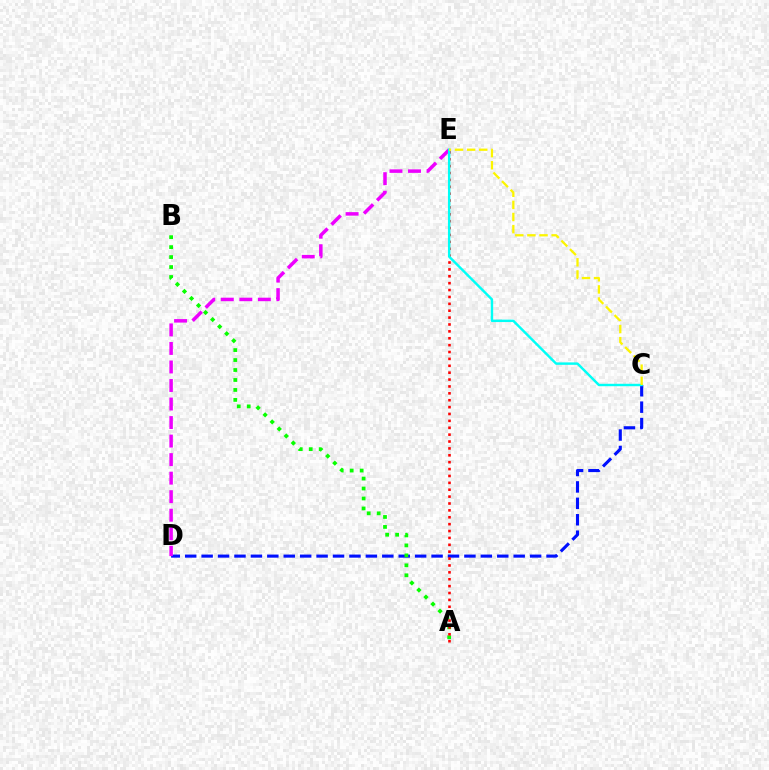{('C', 'D'): [{'color': '#0010ff', 'line_style': 'dashed', 'thickness': 2.23}], ('A', 'B'): [{'color': '#08ff00', 'line_style': 'dotted', 'thickness': 2.71}], ('A', 'E'): [{'color': '#ff0000', 'line_style': 'dotted', 'thickness': 1.87}], ('D', 'E'): [{'color': '#ee00ff', 'line_style': 'dashed', 'thickness': 2.52}], ('C', 'E'): [{'color': '#00fff6', 'line_style': 'solid', 'thickness': 1.75}, {'color': '#fcf500', 'line_style': 'dashed', 'thickness': 1.65}]}